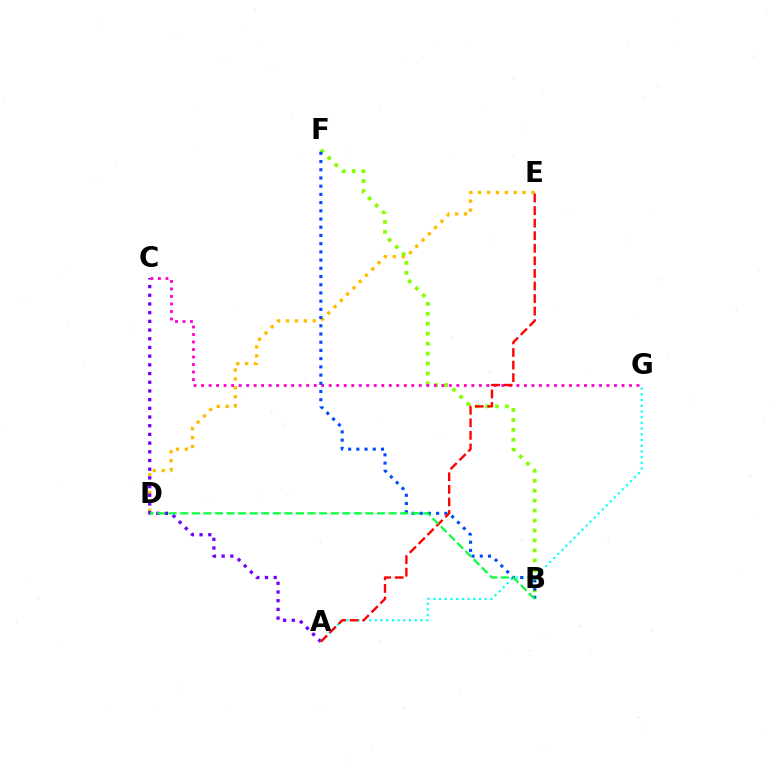{('D', 'E'): [{'color': '#ffbd00', 'line_style': 'dotted', 'thickness': 2.42}], ('A', 'C'): [{'color': '#7200ff', 'line_style': 'dotted', 'thickness': 2.36}], ('A', 'G'): [{'color': '#00fff6', 'line_style': 'dotted', 'thickness': 1.55}], ('B', 'F'): [{'color': '#84ff00', 'line_style': 'dotted', 'thickness': 2.7}, {'color': '#004bff', 'line_style': 'dotted', 'thickness': 2.23}], ('C', 'G'): [{'color': '#ff00cf', 'line_style': 'dotted', 'thickness': 2.04}], ('A', 'E'): [{'color': '#ff0000', 'line_style': 'dashed', 'thickness': 1.71}], ('B', 'D'): [{'color': '#00ff39', 'line_style': 'dashed', 'thickness': 1.57}]}